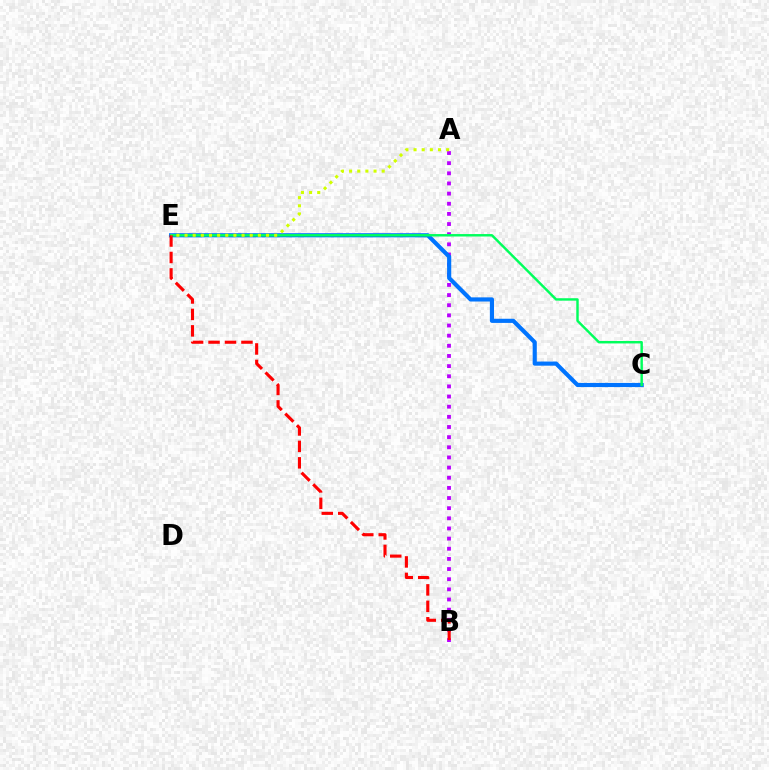{('A', 'B'): [{'color': '#b900ff', 'line_style': 'dotted', 'thickness': 2.76}], ('C', 'E'): [{'color': '#0074ff', 'line_style': 'solid', 'thickness': 2.98}, {'color': '#00ff5c', 'line_style': 'solid', 'thickness': 1.76}], ('B', 'E'): [{'color': '#ff0000', 'line_style': 'dashed', 'thickness': 2.23}], ('A', 'E'): [{'color': '#d1ff00', 'line_style': 'dotted', 'thickness': 2.21}]}